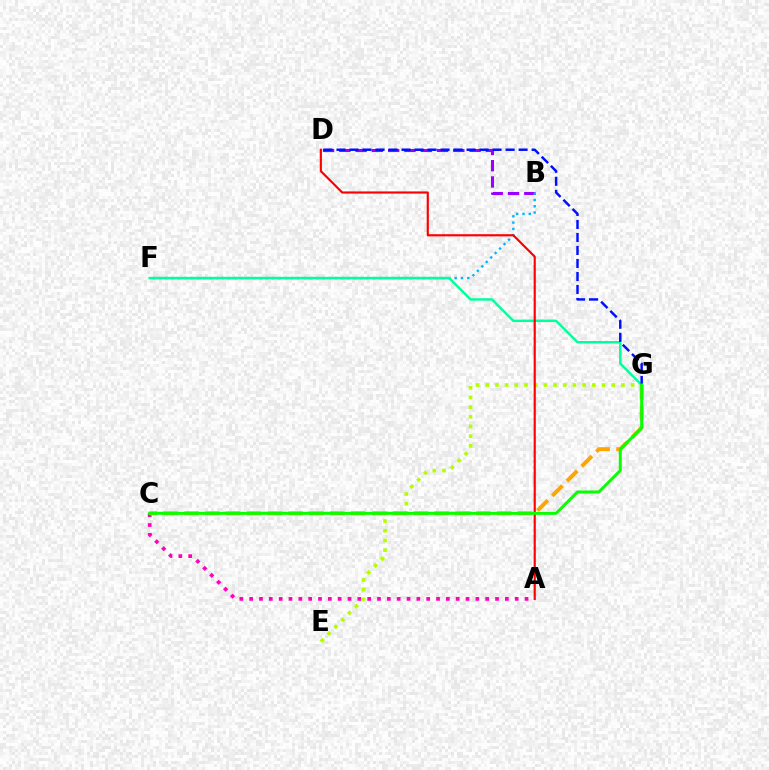{('B', 'D'): [{'color': '#9b00ff', 'line_style': 'dashed', 'thickness': 2.21}], ('A', 'C'): [{'color': '#ff00bd', 'line_style': 'dotted', 'thickness': 2.67}], ('E', 'G'): [{'color': '#b3ff00', 'line_style': 'dotted', 'thickness': 2.63}], ('B', 'F'): [{'color': '#00b5ff', 'line_style': 'dotted', 'thickness': 1.71}], ('C', 'G'): [{'color': '#ffa500', 'line_style': 'dashed', 'thickness': 2.83}, {'color': '#08ff00', 'line_style': 'solid', 'thickness': 2.14}], ('F', 'G'): [{'color': '#00ff9d', 'line_style': 'solid', 'thickness': 1.77}], ('A', 'D'): [{'color': '#ff0000', 'line_style': 'solid', 'thickness': 1.55}], ('D', 'G'): [{'color': '#0010ff', 'line_style': 'dashed', 'thickness': 1.77}]}